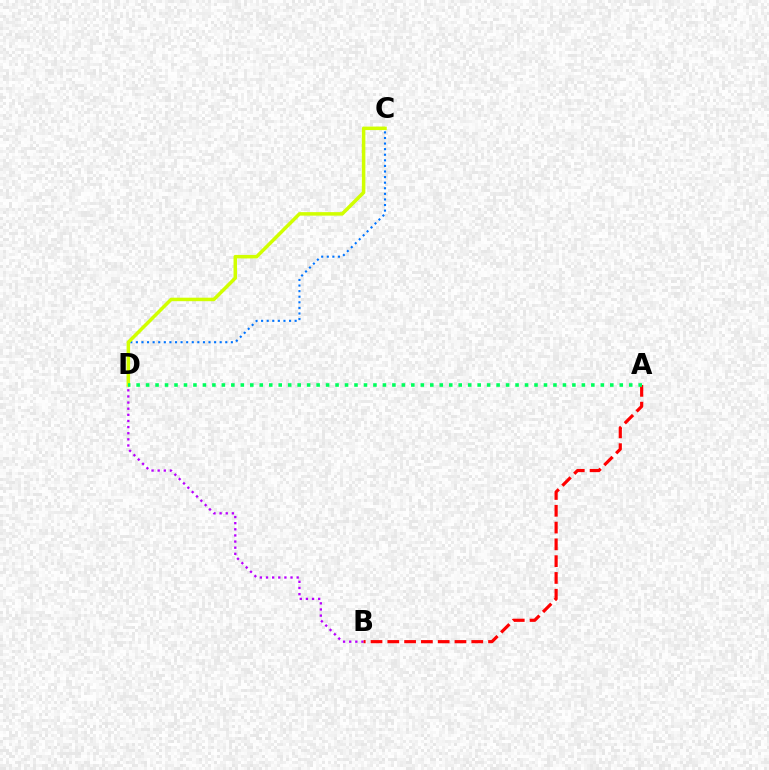{('C', 'D'): [{'color': '#0074ff', 'line_style': 'dotted', 'thickness': 1.52}, {'color': '#d1ff00', 'line_style': 'solid', 'thickness': 2.52}], ('B', 'D'): [{'color': '#b900ff', 'line_style': 'dotted', 'thickness': 1.66}], ('A', 'B'): [{'color': '#ff0000', 'line_style': 'dashed', 'thickness': 2.28}], ('A', 'D'): [{'color': '#00ff5c', 'line_style': 'dotted', 'thickness': 2.57}]}